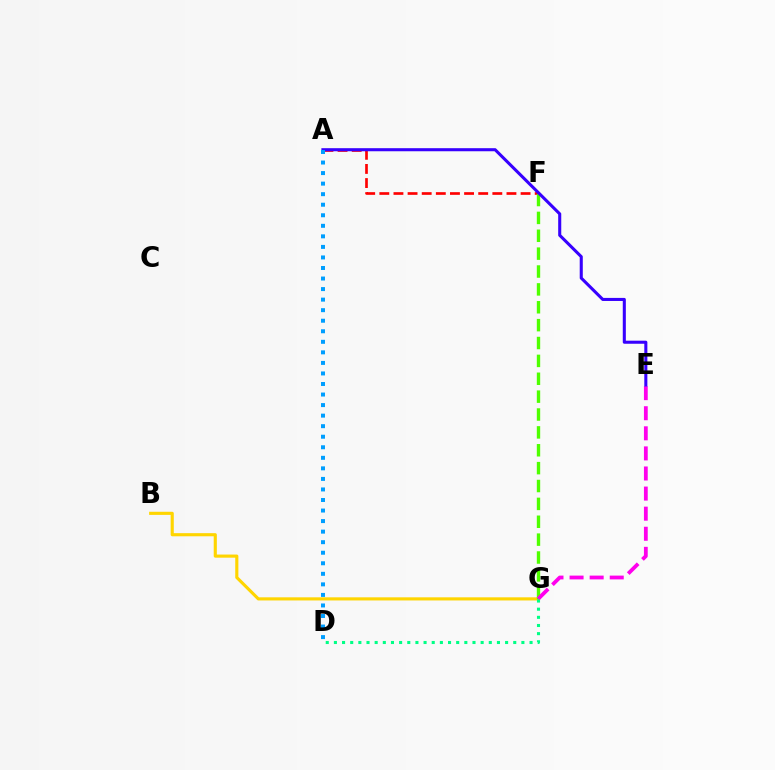{('B', 'G'): [{'color': '#ffd500', 'line_style': 'solid', 'thickness': 2.25}], ('A', 'F'): [{'color': '#ff0000', 'line_style': 'dashed', 'thickness': 1.92}], ('F', 'G'): [{'color': '#4fff00', 'line_style': 'dashed', 'thickness': 2.43}], ('E', 'G'): [{'color': '#ff00ed', 'line_style': 'dashed', 'thickness': 2.73}], ('A', 'E'): [{'color': '#3700ff', 'line_style': 'solid', 'thickness': 2.21}], ('A', 'D'): [{'color': '#009eff', 'line_style': 'dotted', 'thickness': 2.87}], ('D', 'G'): [{'color': '#00ff86', 'line_style': 'dotted', 'thickness': 2.21}]}